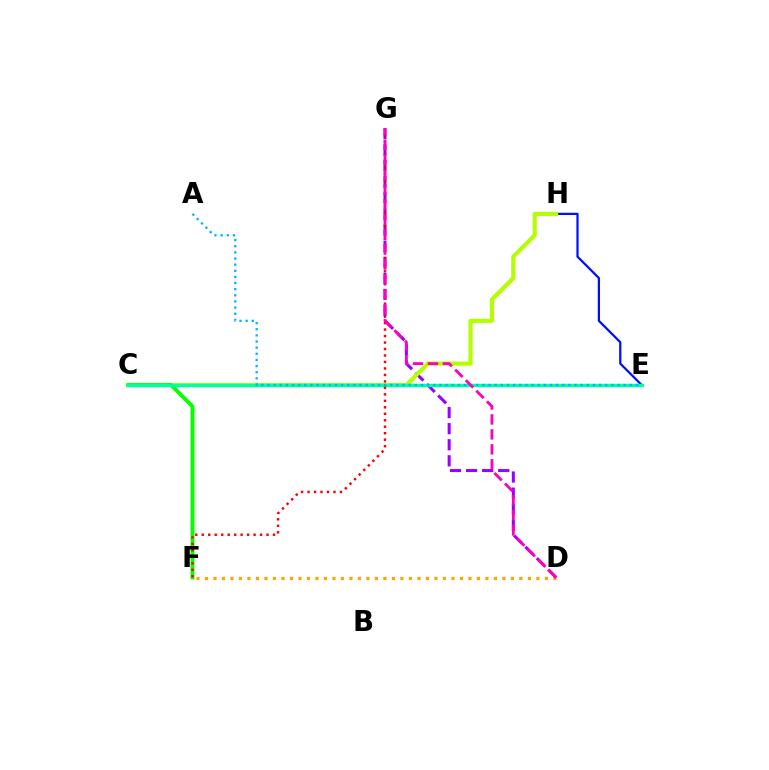{('D', 'F'): [{'color': '#ffa500', 'line_style': 'dotted', 'thickness': 2.31}], ('E', 'H'): [{'color': '#0010ff', 'line_style': 'solid', 'thickness': 1.61}], ('D', 'G'): [{'color': '#9b00ff', 'line_style': 'dashed', 'thickness': 2.18}, {'color': '#ff00bd', 'line_style': 'dashed', 'thickness': 2.03}], ('C', 'H'): [{'color': '#b3ff00', 'line_style': 'solid', 'thickness': 2.98}], ('C', 'F'): [{'color': '#08ff00', 'line_style': 'solid', 'thickness': 2.82}], ('C', 'E'): [{'color': '#00ff9d', 'line_style': 'solid', 'thickness': 2.47}], ('A', 'E'): [{'color': '#00b5ff', 'line_style': 'dotted', 'thickness': 1.67}], ('F', 'G'): [{'color': '#ff0000', 'line_style': 'dotted', 'thickness': 1.76}]}